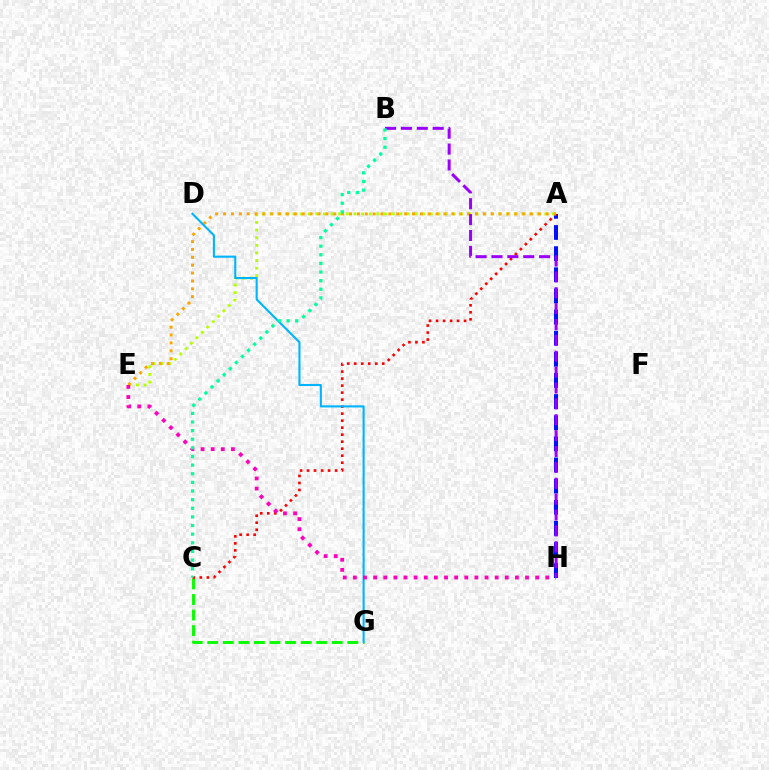{('C', 'G'): [{'color': '#08ff00', 'line_style': 'dashed', 'thickness': 2.11}], ('A', 'H'): [{'color': '#0010ff', 'line_style': 'dashed', 'thickness': 2.87}], ('A', 'C'): [{'color': '#ff0000', 'line_style': 'dotted', 'thickness': 1.9}], ('A', 'E'): [{'color': '#b3ff00', 'line_style': 'dotted', 'thickness': 2.07}, {'color': '#ffa500', 'line_style': 'dotted', 'thickness': 2.14}], ('D', 'G'): [{'color': '#00b5ff', 'line_style': 'solid', 'thickness': 1.52}], ('B', 'H'): [{'color': '#9b00ff', 'line_style': 'dashed', 'thickness': 2.16}], ('E', 'H'): [{'color': '#ff00bd', 'line_style': 'dotted', 'thickness': 2.75}], ('B', 'C'): [{'color': '#00ff9d', 'line_style': 'dotted', 'thickness': 2.34}]}